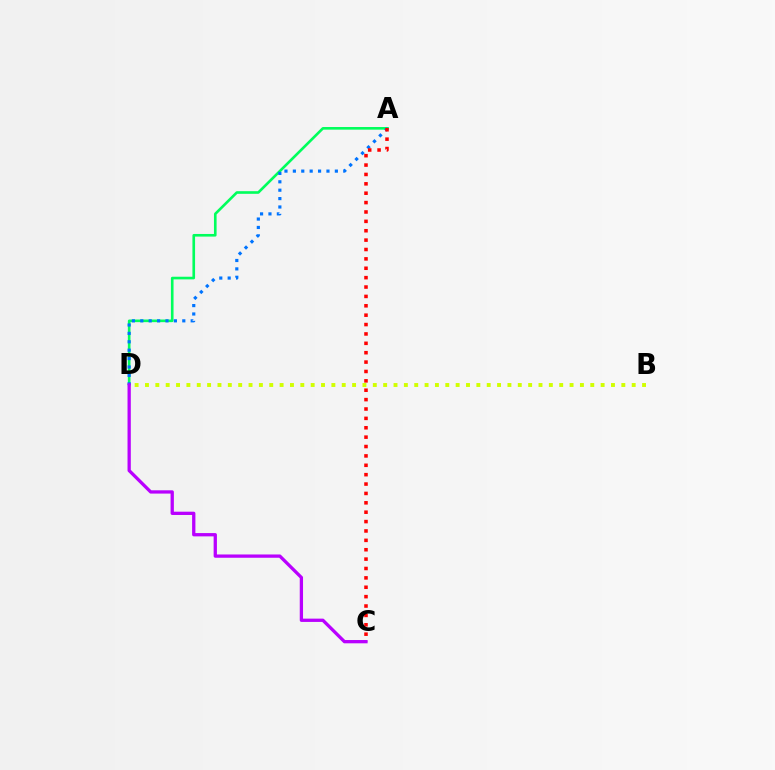{('A', 'D'): [{'color': '#00ff5c', 'line_style': 'solid', 'thickness': 1.9}, {'color': '#0074ff', 'line_style': 'dotted', 'thickness': 2.28}], ('A', 'C'): [{'color': '#ff0000', 'line_style': 'dotted', 'thickness': 2.55}], ('C', 'D'): [{'color': '#b900ff', 'line_style': 'solid', 'thickness': 2.37}], ('B', 'D'): [{'color': '#d1ff00', 'line_style': 'dotted', 'thickness': 2.81}]}